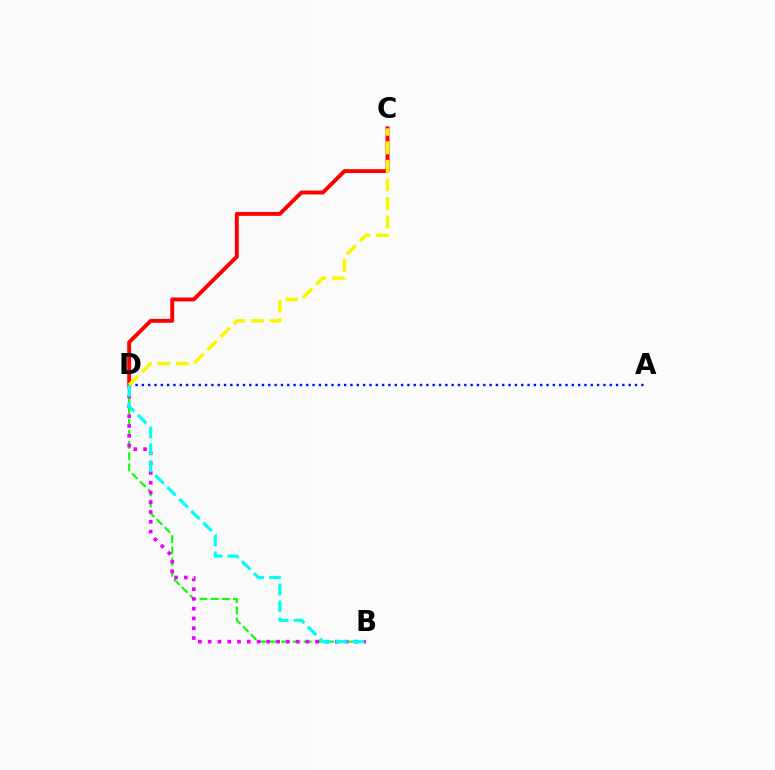{('B', 'D'): [{'color': '#08ff00', 'line_style': 'dashed', 'thickness': 1.52}, {'color': '#ee00ff', 'line_style': 'dotted', 'thickness': 2.66}, {'color': '#00fff6', 'line_style': 'dashed', 'thickness': 2.29}], ('C', 'D'): [{'color': '#ff0000', 'line_style': 'solid', 'thickness': 2.81}, {'color': '#fcf500', 'line_style': 'dashed', 'thickness': 2.52}], ('A', 'D'): [{'color': '#0010ff', 'line_style': 'dotted', 'thickness': 1.72}]}